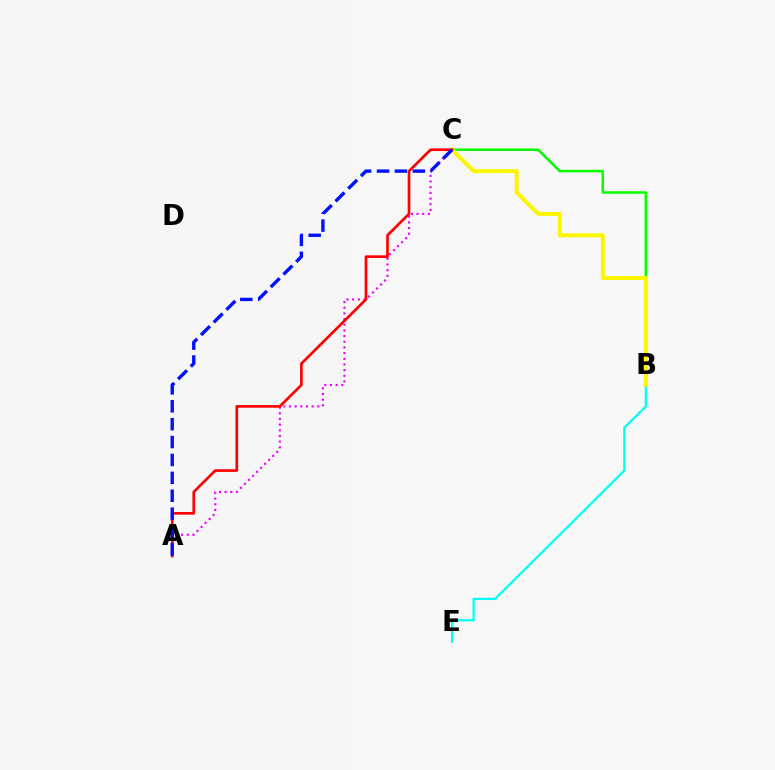{('B', 'E'): [{'color': '#00fff6', 'line_style': 'solid', 'thickness': 1.61}], ('A', 'C'): [{'color': '#ee00ff', 'line_style': 'dotted', 'thickness': 1.54}, {'color': '#ff0000', 'line_style': 'solid', 'thickness': 1.92}, {'color': '#0010ff', 'line_style': 'dashed', 'thickness': 2.43}], ('B', 'C'): [{'color': '#08ff00', 'line_style': 'solid', 'thickness': 1.83}, {'color': '#fcf500', 'line_style': 'solid', 'thickness': 2.85}]}